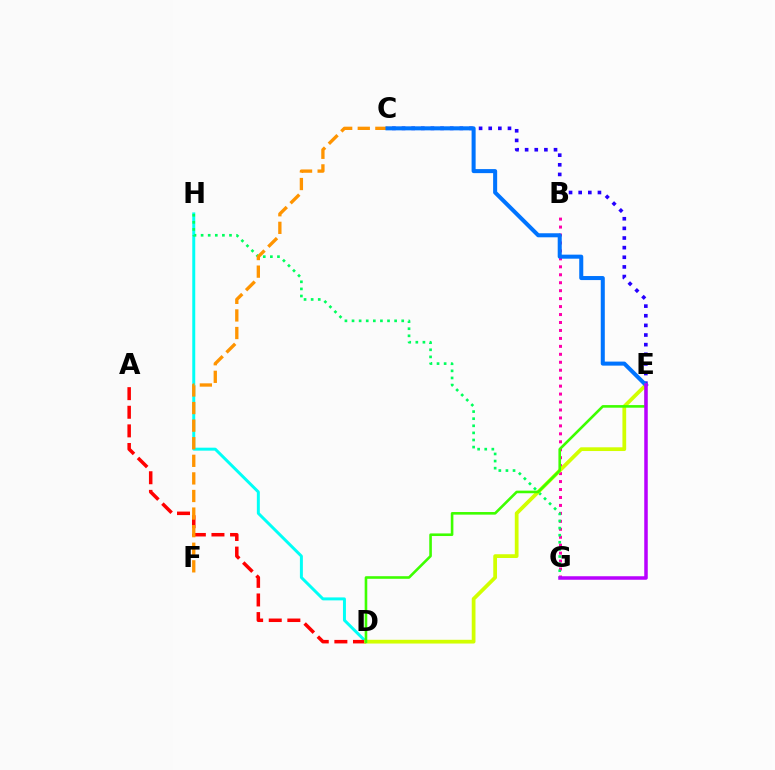{('B', 'G'): [{'color': '#ff00ac', 'line_style': 'dotted', 'thickness': 2.16}], ('D', 'H'): [{'color': '#00fff6', 'line_style': 'solid', 'thickness': 2.13}], ('A', 'D'): [{'color': '#ff0000', 'line_style': 'dashed', 'thickness': 2.53}], ('C', 'E'): [{'color': '#2500ff', 'line_style': 'dotted', 'thickness': 2.62}, {'color': '#0074ff', 'line_style': 'solid', 'thickness': 2.91}], ('G', 'H'): [{'color': '#00ff5c', 'line_style': 'dotted', 'thickness': 1.93}], ('C', 'F'): [{'color': '#ff9400', 'line_style': 'dashed', 'thickness': 2.39}], ('D', 'E'): [{'color': '#d1ff00', 'line_style': 'solid', 'thickness': 2.69}, {'color': '#3dff00', 'line_style': 'solid', 'thickness': 1.88}], ('E', 'G'): [{'color': '#b900ff', 'line_style': 'solid', 'thickness': 2.52}]}